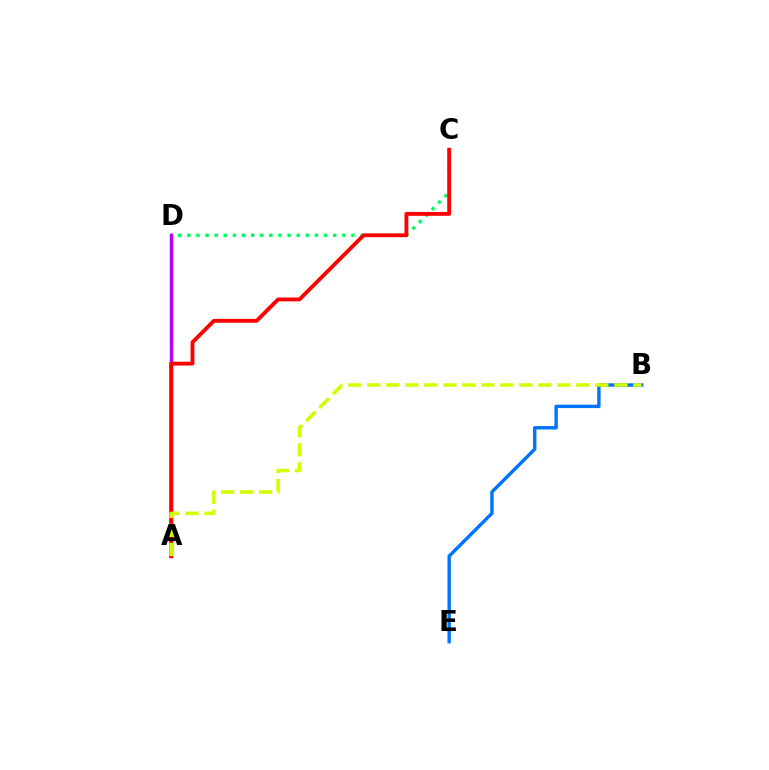{('C', 'D'): [{'color': '#00ff5c', 'line_style': 'dotted', 'thickness': 2.48}], ('B', 'E'): [{'color': '#0074ff', 'line_style': 'solid', 'thickness': 2.45}], ('A', 'D'): [{'color': '#b900ff', 'line_style': 'solid', 'thickness': 2.52}], ('A', 'C'): [{'color': '#ff0000', 'line_style': 'solid', 'thickness': 2.76}], ('A', 'B'): [{'color': '#d1ff00', 'line_style': 'dashed', 'thickness': 2.58}]}